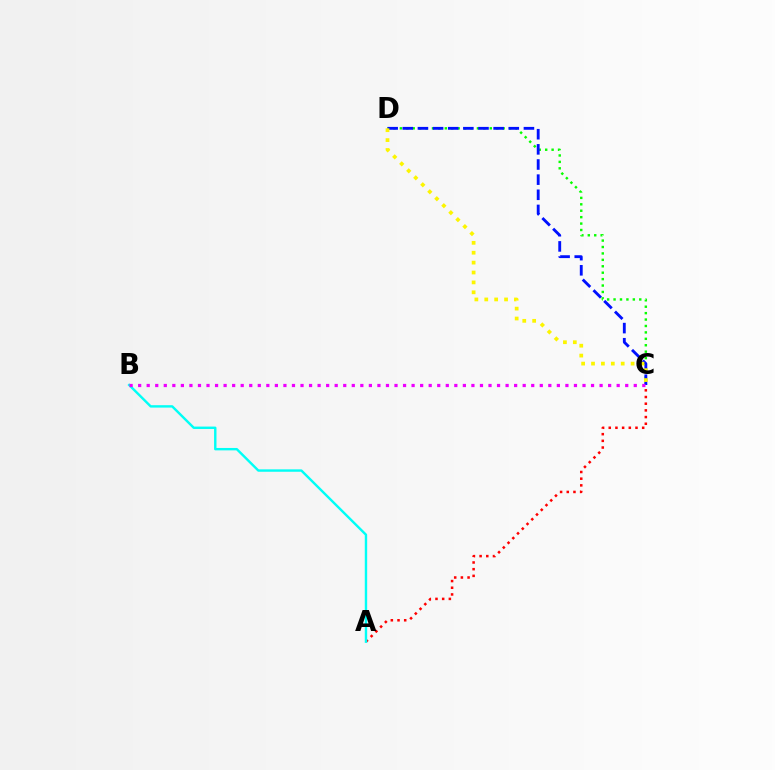{('A', 'C'): [{'color': '#ff0000', 'line_style': 'dotted', 'thickness': 1.82}], ('C', 'D'): [{'color': '#08ff00', 'line_style': 'dotted', 'thickness': 1.75}, {'color': '#0010ff', 'line_style': 'dashed', 'thickness': 2.06}, {'color': '#fcf500', 'line_style': 'dotted', 'thickness': 2.69}], ('A', 'B'): [{'color': '#00fff6', 'line_style': 'solid', 'thickness': 1.73}], ('B', 'C'): [{'color': '#ee00ff', 'line_style': 'dotted', 'thickness': 2.32}]}